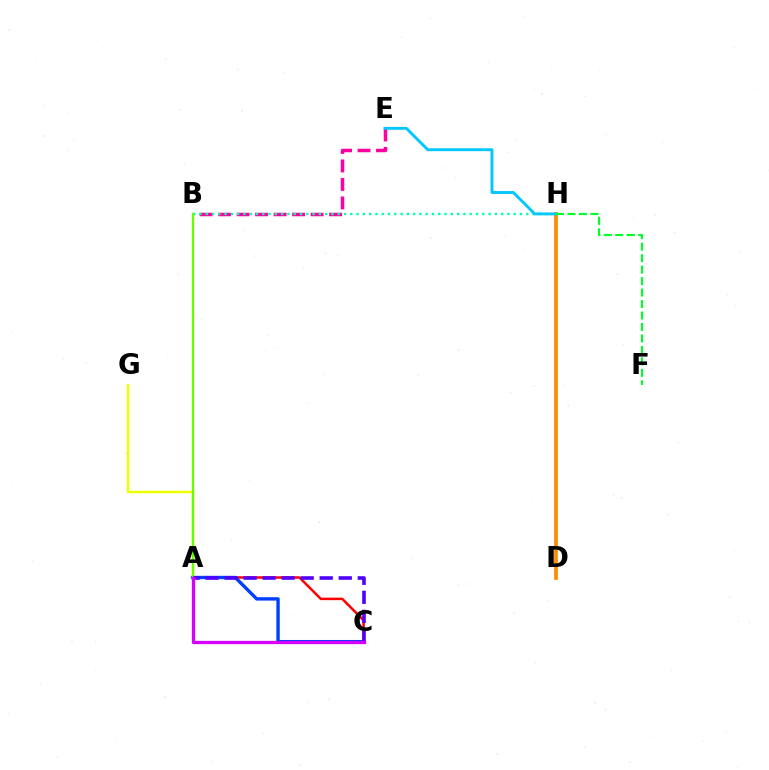{('B', 'E'): [{'color': '#ff00a0', 'line_style': 'dashed', 'thickness': 2.51}], ('B', 'H'): [{'color': '#00ffaf', 'line_style': 'dotted', 'thickness': 1.71}], ('A', 'C'): [{'color': '#ff0000', 'line_style': 'solid', 'thickness': 1.8}, {'color': '#003fff', 'line_style': 'solid', 'thickness': 2.42}, {'color': '#4f00ff', 'line_style': 'dashed', 'thickness': 2.59}, {'color': '#d600ff', 'line_style': 'solid', 'thickness': 2.36}], ('A', 'G'): [{'color': '#eeff00', 'line_style': 'solid', 'thickness': 1.77}], ('D', 'H'): [{'color': '#ff8800', 'line_style': 'solid', 'thickness': 2.65}], ('A', 'B'): [{'color': '#66ff00', 'line_style': 'solid', 'thickness': 1.64}], ('E', 'H'): [{'color': '#00c7ff', 'line_style': 'solid', 'thickness': 2.07}], ('F', 'H'): [{'color': '#00ff27', 'line_style': 'dashed', 'thickness': 1.56}]}